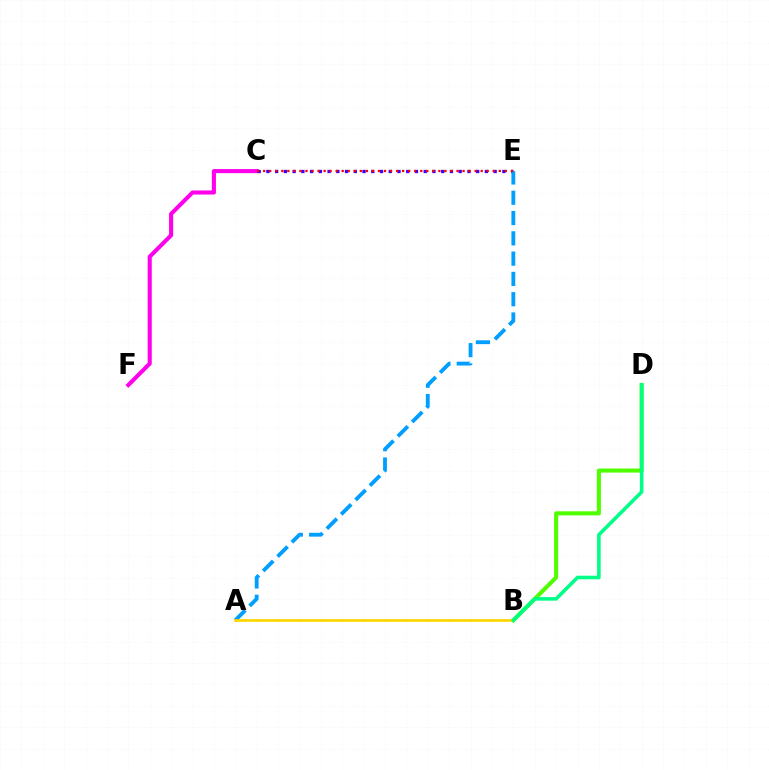{('C', 'F'): [{'color': '#ff00ed', 'line_style': 'solid', 'thickness': 2.94}], ('C', 'E'): [{'color': '#3700ff', 'line_style': 'dotted', 'thickness': 2.37}, {'color': '#ff0000', 'line_style': 'dotted', 'thickness': 1.64}], ('B', 'D'): [{'color': '#4fff00', 'line_style': 'solid', 'thickness': 2.94}, {'color': '#00ff86', 'line_style': 'solid', 'thickness': 2.57}], ('A', 'E'): [{'color': '#009eff', 'line_style': 'dashed', 'thickness': 2.76}], ('A', 'B'): [{'color': '#ffd500', 'line_style': 'solid', 'thickness': 1.95}]}